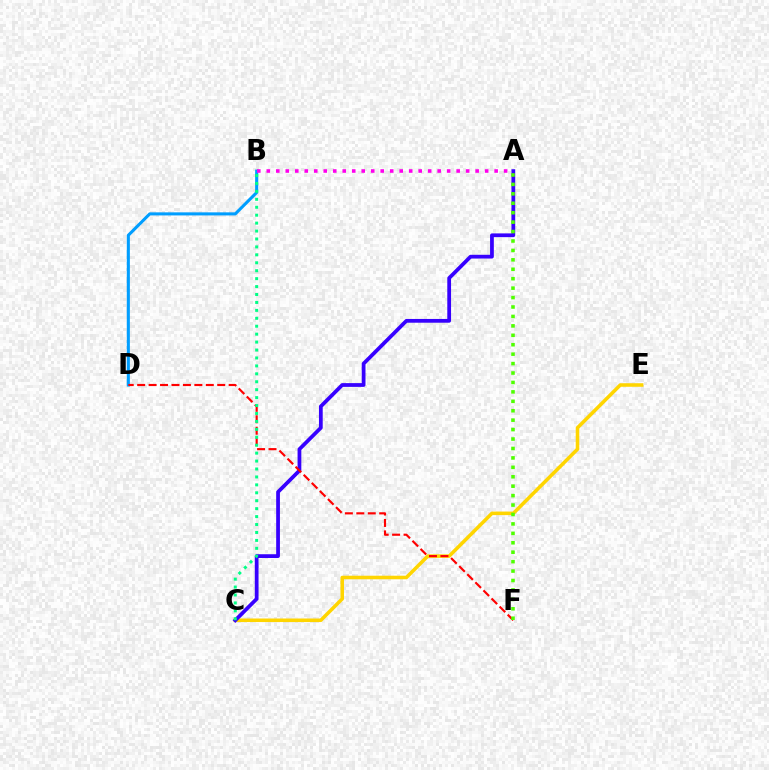{('C', 'E'): [{'color': '#ffd500', 'line_style': 'solid', 'thickness': 2.56}], ('B', 'D'): [{'color': '#009eff', 'line_style': 'solid', 'thickness': 2.21}], ('A', 'C'): [{'color': '#3700ff', 'line_style': 'solid', 'thickness': 2.71}], ('A', 'B'): [{'color': '#ff00ed', 'line_style': 'dotted', 'thickness': 2.58}], ('D', 'F'): [{'color': '#ff0000', 'line_style': 'dashed', 'thickness': 1.55}], ('B', 'C'): [{'color': '#00ff86', 'line_style': 'dotted', 'thickness': 2.16}], ('A', 'F'): [{'color': '#4fff00', 'line_style': 'dotted', 'thickness': 2.56}]}